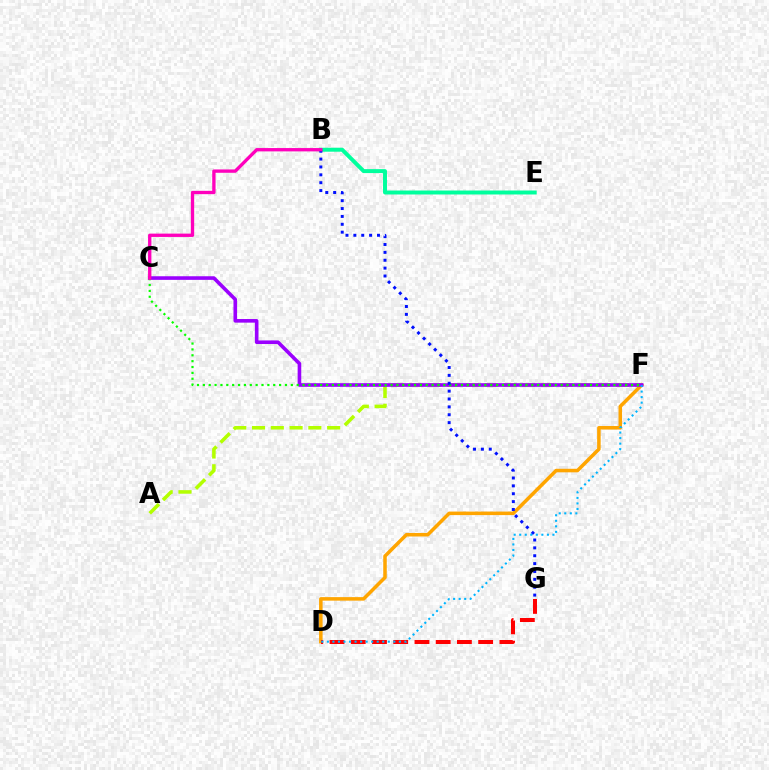{('D', 'F'): [{'color': '#ffa500', 'line_style': 'solid', 'thickness': 2.54}, {'color': '#00b5ff', 'line_style': 'dotted', 'thickness': 1.5}], ('B', 'E'): [{'color': '#00ff9d', 'line_style': 'solid', 'thickness': 2.85}], ('A', 'F'): [{'color': '#b3ff00', 'line_style': 'dashed', 'thickness': 2.55}], ('D', 'G'): [{'color': '#ff0000', 'line_style': 'dashed', 'thickness': 2.88}], ('C', 'F'): [{'color': '#9b00ff', 'line_style': 'solid', 'thickness': 2.6}, {'color': '#08ff00', 'line_style': 'dotted', 'thickness': 1.59}], ('B', 'G'): [{'color': '#0010ff', 'line_style': 'dotted', 'thickness': 2.14}], ('B', 'C'): [{'color': '#ff00bd', 'line_style': 'solid', 'thickness': 2.4}]}